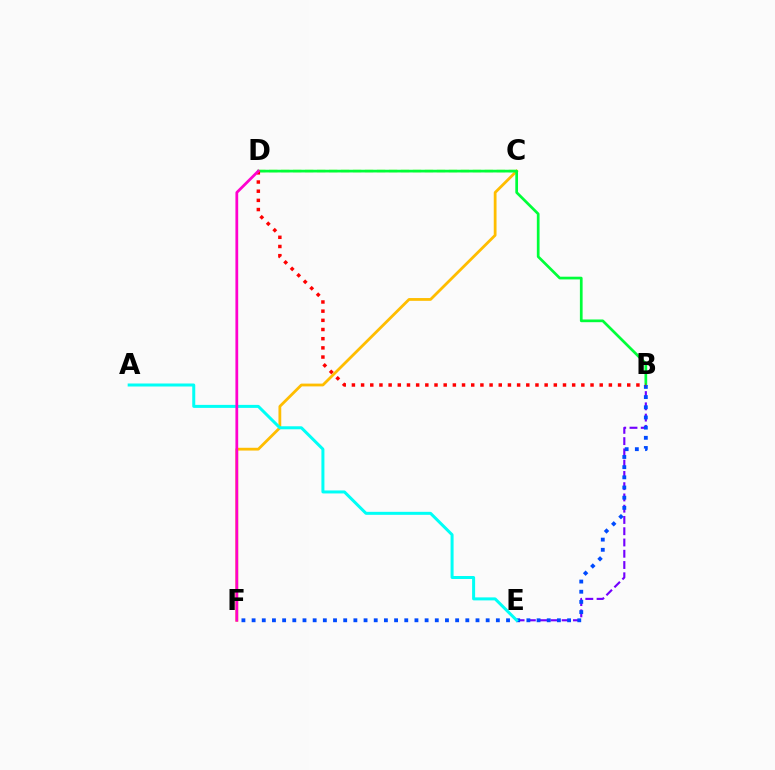{('B', 'E'): [{'color': '#7200ff', 'line_style': 'dashed', 'thickness': 1.53}], ('C', 'F'): [{'color': '#ffbd00', 'line_style': 'solid', 'thickness': 2.01}], ('C', 'D'): [{'color': '#84ff00', 'line_style': 'dashed', 'thickness': 1.63}], ('B', 'D'): [{'color': '#00ff39', 'line_style': 'solid', 'thickness': 1.95}, {'color': '#ff0000', 'line_style': 'dotted', 'thickness': 2.49}], ('B', 'F'): [{'color': '#004bff', 'line_style': 'dotted', 'thickness': 2.77}], ('A', 'E'): [{'color': '#00fff6', 'line_style': 'solid', 'thickness': 2.16}], ('D', 'F'): [{'color': '#ff00cf', 'line_style': 'solid', 'thickness': 1.99}]}